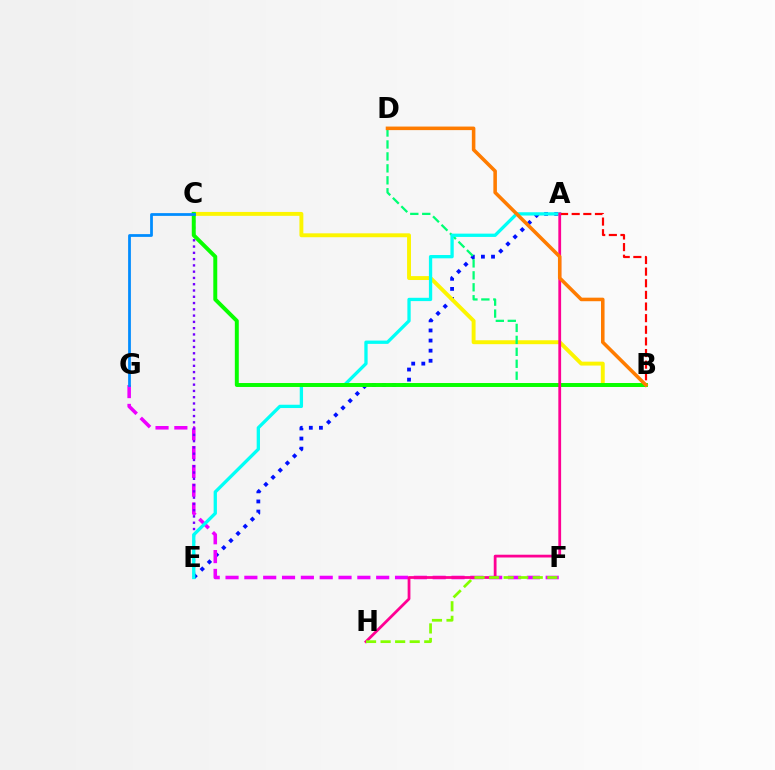{('A', 'E'): [{'color': '#0010ff', 'line_style': 'dotted', 'thickness': 2.74}, {'color': '#00fff6', 'line_style': 'solid', 'thickness': 2.37}], ('B', 'C'): [{'color': '#fcf500', 'line_style': 'solid', 'thickness': 2.81}, {'color': '#08ff00', 'line_style': 'solid', 'thickness': 2.84}], ('F', 'G'): [{'color': '#ee00ff', 'line_style': 'dashed', 'thickness': 2.56}], ('B', 'D'): [{'color': '#00ff74', 'line_style': 'dashed', 'thickness': 1.62}, {'color': '#ff7c00', 'line_style': 'solid', 'thickness': 2.56}], ('C', 'E'): [{'color': '#7200ff', 'line_style': 'dotted', 'thickness': 1.71}], ('A', 'B'): [{'color': '#ff0000', 'line_style': 'dashed', 'thickness': 1.58}], ('C', 'G'): [{'color': '#008cff', 'line_style': 'solid', 'thickness': 1.99}], ('A', 'H'): [{'color': '#ff0094', 'line_style': 'solid', 'thickness': 2.0}], ('F', 'H'): [{'color': '#84ff00', 'line_style': 'dashed', 'thickness': 1.98}]}